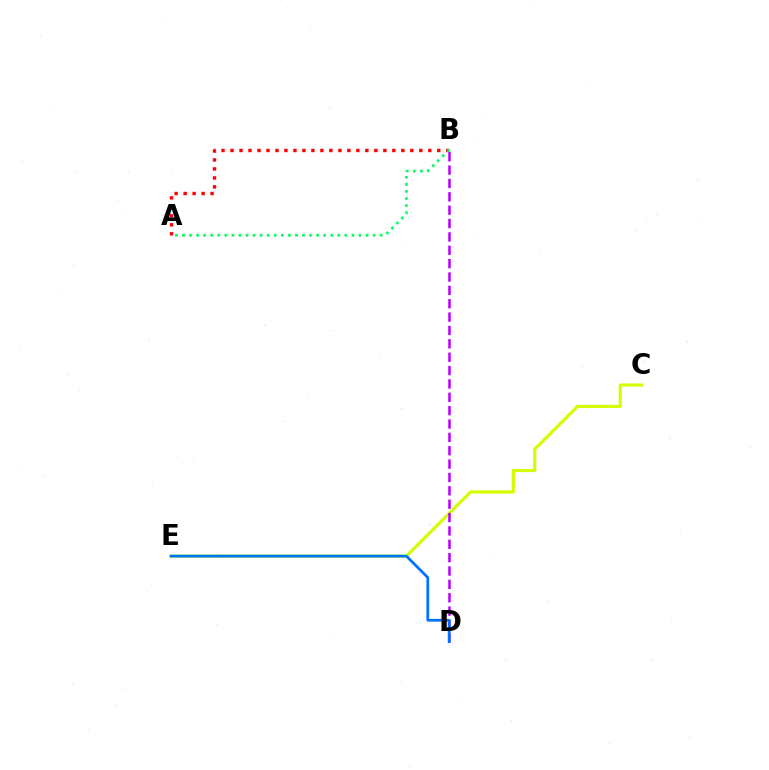{('A', 'B'): [{'color': '#ff0000', 'line_style': 'dotted', 'thickness': 2.44}, {'color': '#00ff5c', 'line_style': 'dotted', 'thickness': 1.92}], ('C', 'E'): [{'color': '#d1ff00', 'line_style': 'solid', 'thickness': 2.27}], ('B', 'D'): [{'color': '#b900ff', 'line_style': 'dashed', 'thickness': 1.82}], ('D', 'E'): [{'color': '#0074ff', 'line_style': 'solid', 'thickness': 1.98}]}